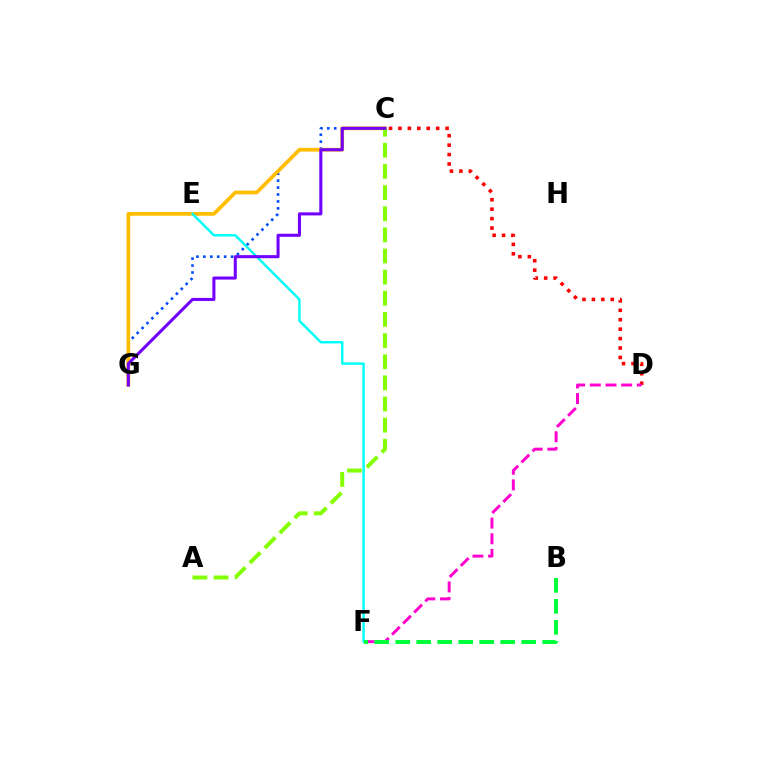{('C', 'G'): [{'color': '#004bff', 'line_style': 'dotted', 'thickness': 1.88}, {'color': '#ffbd00', 'line_style': 'solid', 'thickness': 2.68}, {'color': '#7200ff', 'line_style': 'solid', 'thickness': 2.2}], ('C', 'D'): [{'color': '#ff0000', 'line_style': 'dotted', 'thickness': 2.56}], ('D', 'F'): [{'color': '#ff00cf', 'line_style': 'dashed', 'thickness': 2.13}], ('E', 'F'): [{'color': '#00fff6', 'line_style': 'solid', 'thickness': 1.74}], ('A', 'C'): [{'color': '#84ff00', 'line_style': 'dashed', 'thickness': 2.87}], ('B', 'F'): [{'color': '#00ff39', 'line_style': 'dashed', 'thickness': 2.85}]}